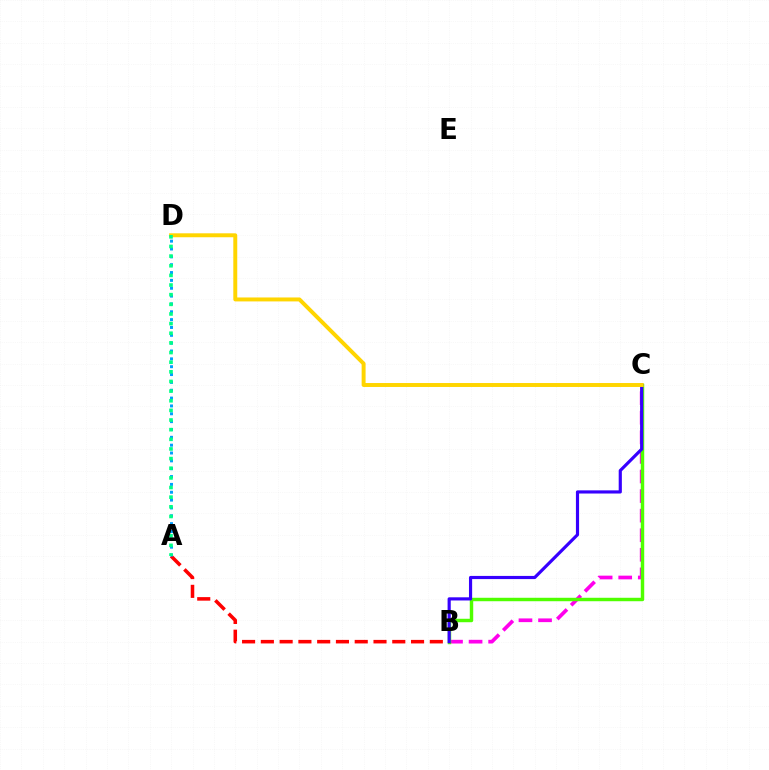{('A', 'B'): [{'color': '#ff0000', 'line_style': 'dashed', 'thickness': 2.55}], ('B', 'C'): [{'color': '#ff00ed', 'line_style': 'dashed', 'thickness': 2.66}, {'color': '#4fff00', 'line_style': 'solid', 'thickness': 2.48}, {'color': '#3700ff', 'line_style': 'solid', 'thickness': 2.28}], ('C', 'D'): [{'color': '#ffd500', 'line_style': 'solid', 'thickness': 2.84}], ('A', 'D'): [{'color': '#009eff', 'line_style': 'dotted', 'thickness': 2.13}, {'color': '#00ff86', 'line_style': 'dotted', 'thickness': 2.62}]}